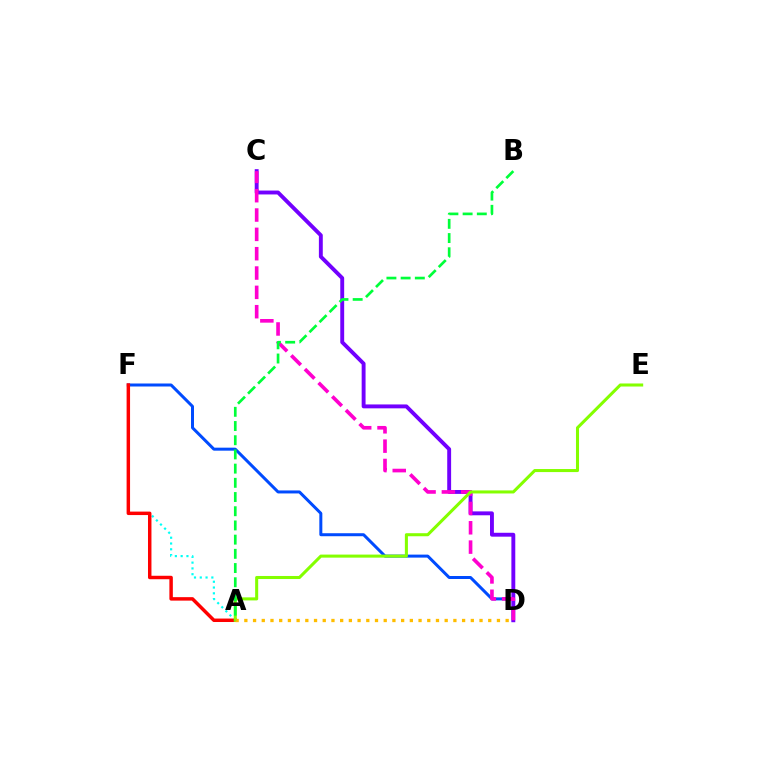{('D', 'F'): [{'color': '#004bff', 'line_style': 'solid', 'thickness': 2.16}], ('C', 'D'): [{'color': '#7200ff', 'line_style': 'solid', 'thickness': 2.8}, {'color': '#ff00cf', 'line_style': 'dashed', 'thickness': 2.63}], ('A', 'F'): [{'color': '#00fff6', 'line_style': 'dotted', 'thickness': 1.57}, {'color': '#ff0000', 'line_style': 'solid', 'thickness': 2.49}], ('A', 'E'): [{'color': '#84ff00', 'line_style': 'solid', 'thickness': 2.19}], ('A', 'D'): [{'color': '#ffbd00', 'line_style': 'dotted', 'thickness': 2.37}], ('A', 'B'): [{'color': '#00ff39', 'line_style': 'dashed', 'thickness': 1.93}]}